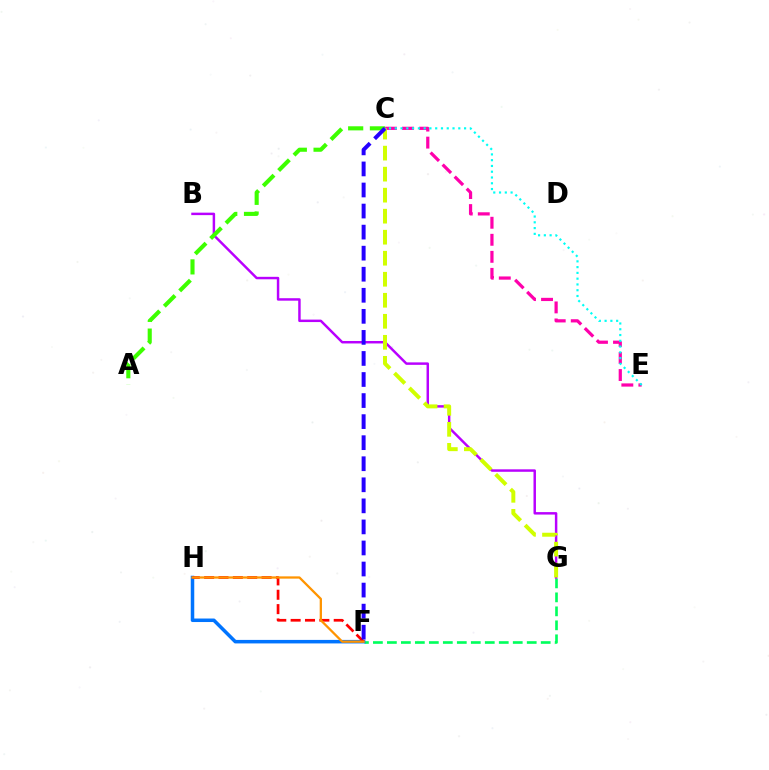{('F', 'G'): [{'color': '#00ff5c', 'line_style': 'dashed', 'thickness': 1.9}], ('C', 'E'): [{'color': '#ff00ac', 'line_style': 'dashed', 'thickness': 2.31}, {'color': '#00fff6', 'line_style': 'dotted', 'thickness': 1.57}], ('F', 'H'): [{'color': '#0074ff', 'line_style': 'solid', 'thickness': 2.53}, {'color': '#ff0000', 'line_style': 'dashed', 'thickness': 1.95}, {'color': '#ff9400', 'line_style': 'solid', 'thickness': 1.64}], ('B', 'G'): [{'color': '#b900ff', 'line_style': 'solid', 'thickness': 1.78}], ('A', 'C'): [{'color': '#3dff00', 'line_style': 'dashed', 'thickness': 2.95}], ('C', 'G'): [{'color': '#d1ff00', 'line_style': 'dashed', 'thickness': 2.86}], ('C', 'F'): [{'color': '#2500ff', 'line_style': 'dashed', 'thickness': 2.86}]}